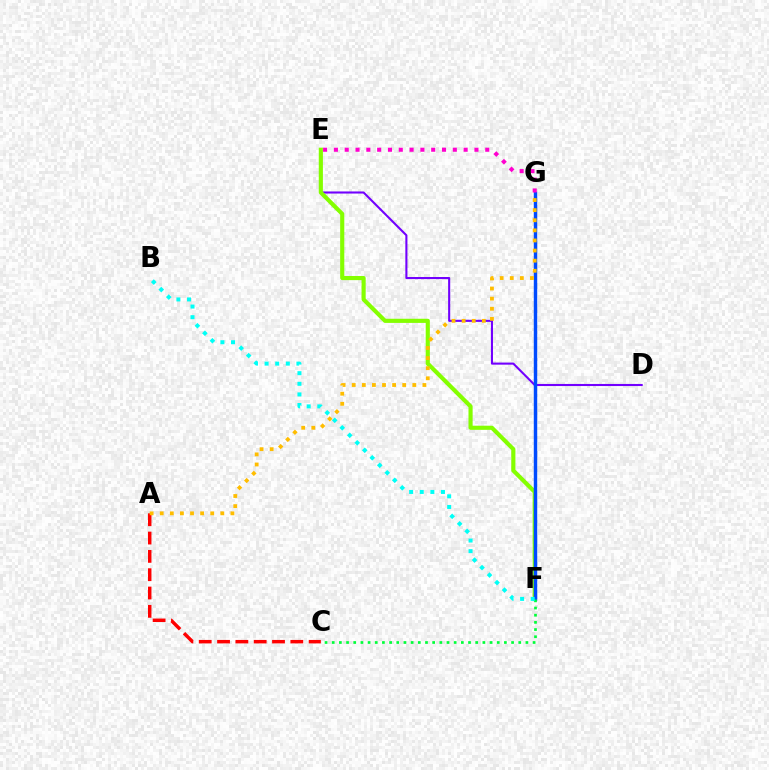{('D', 'E'): [{'color': '#7200ff', 'line_style': 'solid', 'thickness': 1.51}], ('A', 'C'): [{'color': '#ff0000', 'line_style': 'dashed', 'thickness': 2.49}], ('E', 'F'): [{'color': '#84ff00', 'line_style': 'solid', 'thickness': 2.98}], ('F', 'G'): [{'color': '#004bff', 'line_style': 'solid', 'thickness': 2.48}], ('A', 'G'): [{'color': '#ffbd00', 'line_style': 'dotted', 'thickness': 2.74}], ('C', 'F'): [{'color': '#00ff39', 'line_style': 'dotted', 'thickness': 1.95}], ('E', 'G'): [{'color': '#ff00cf', 'line_style': 'dotted', 'thickness': 2.94}], ('B', 'F'): [{'color': '#00fff6', 'line_style': 'dotted', 'thickness': 2.88}]}